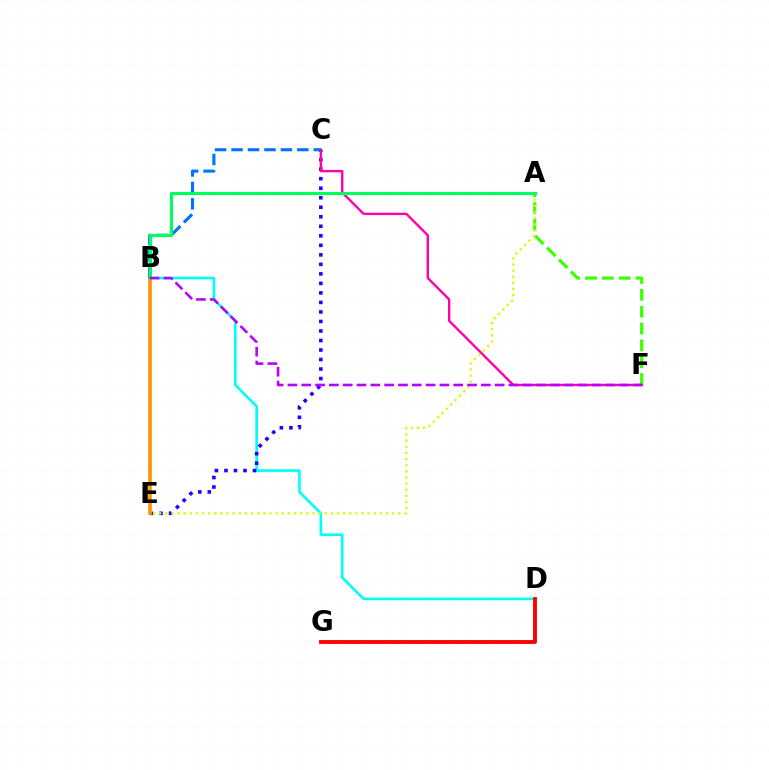{('B', 'D'): [{'color': '#00fff6', 'line_style': 'solid', 'thickness': 1.91}], ('A', 'F'): [{'color': '#3dff00', 'line_style': 'dashed', 'thickness': 2.29}], ('C', 'E'): [{'color': '#2500ff', 'line_style': 'dotted', 'thickness': 2.59}], ('C', 'F'): [{'color': '#ff00ac', 'line_style': 'solid', 'thickness': 1.72}], ('B', 'E'): [{'color': '#ff9400', 'line_style': 'solid', 'thickness': 2.65}], ('B', 'C'): [{'color': '#0074ff', 'line_style': 'dashed', 'thickness': 2.23}], ('A', 'E'): [{'color': '#d1ff00', 'line_style': 'dotted', 'thickness': 1.67}], ('A', 'B'): [{'color': '#00ff5c', 'line_style': 'solid', 'thickness': 2.25}], ('D', 'G'): [{'color': '#ff0000', 'line_style': 'solid', 'thickness': 2.78}], ('B', 'F'): [{'color': '#b900ff', 'line_style': 'dashed', 'thickness': 1.88}]}